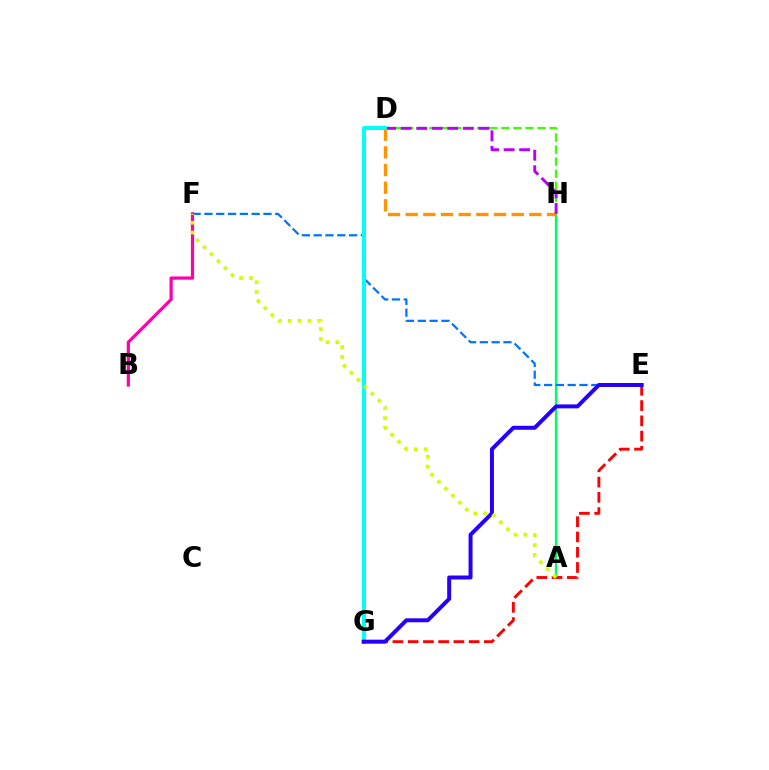{('A', 'H'): [{'color': '#00ff5c', 'line_style': 'solid', 'thickness': 1.66}], ('D', 'H'): [{'color': '#3dff00', 'line_style': 'dashed', 'thickness': 1.64}, {'color': '#ff9400', 'line_style': 'dashed', 'thickness': 2.4}, {'color': '#b900ff', 'line_style': 'dashed', 'thickness': 2.11}], ('E', 'F'): [{'color': '#0074ff', 'line_style': 'dashed', 'thickness': 1.6}], ('D', 'G'): [{'color': '#00fff6', 'line_style': 'solid', 'thickness': 2.84}], ('B', 'F'): [{'color': '#ff00ac', 'line_style': 'solid', 'thickness': 2.31}], ('E', 'G'): [{'color': '#ff0000', 'line_style': 'dashed', 'thickness': 2.07}, {'color': '#2500ff', 'line_style': 'solid', 'thickness': 2.86}], ('A', 'F'): [{'color': '#d1ff00', 'line_style': 'dotted', 'thickness': 2.68}]}